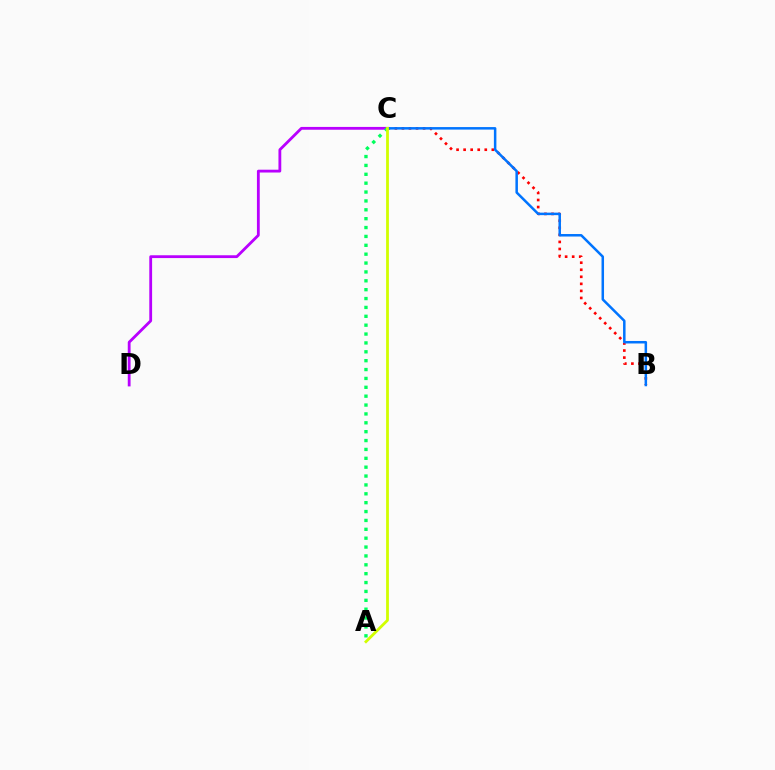{('C', 'D'): [{'color': '#b900ff', 'line_style': 'solid', 'thickness': 2.03}], ('B', 'C'): [{'color': '#ff0000', 'line_style': 'dotted', 'thickness': 1.92}, {'color': '#0074ff', 'line_style': 'solid', 'thickness': 1.81}], ('A', 'C'): [{'color': '#00ff5c', 'line_style': 'dotted', 'thickness': 2.41}, {'color': '#d1ff00', 'line_style': 'solid', 'thickness': 2.01}]}